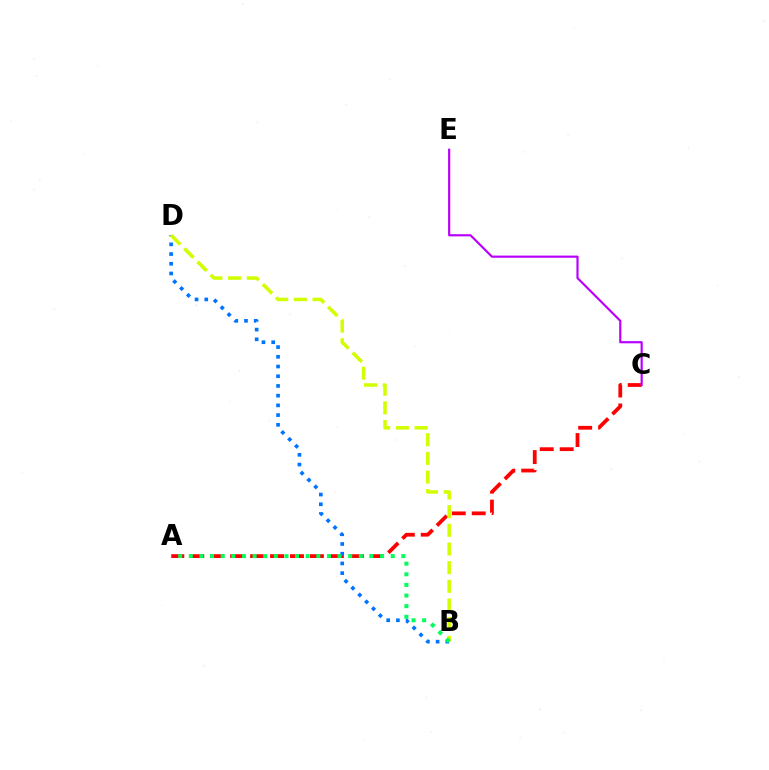{('A', 'C'): [{'color': '#ff0000', 'line_style': 'dashed', 'thickness': 2.71}], ('B', 'D'): [{'color': '#0074ff', 'line_style': 'dotted', 'thickness': 2.64}, {'color': '#d1ff00', 'line_style': 'dashed', 'thickness': 2.54}], ('C', 'E'): [{'color': '#b900ff', 'line_style': 'solid', 'thickness': 1.56}], ('A', 'B'): [{'color': '#00ff5c', 'line_style': 'dotted', 'thickness': 2.89}]}